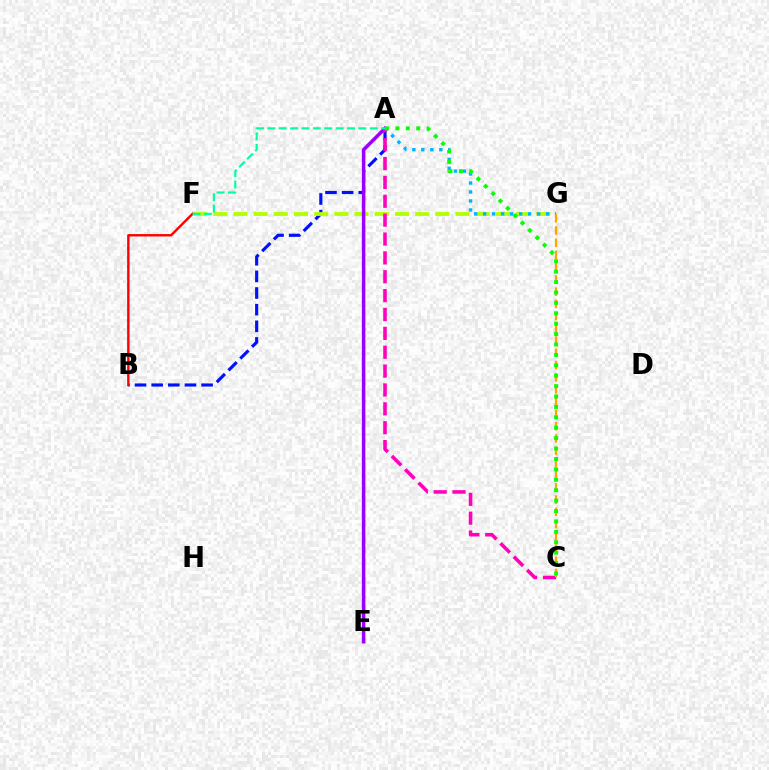{('A', 'B'): [{'color': '#0010ff', 'line_style': 'dashed', 'thickness': 2.26}], ('B', 'F'): [{'color': '#ff0000', 'line_style': 'solid', 'thickness': 1.73}], ('F', 'G'): [{'color': '#b3ff00', 'line_style': 'dashed', 'thickness': 2.74}], ('A', 'E'): [{'color': '#9b00ff', 'line_style': 'solid', 'thickness': 2.54}], ('A', 'G'): [{'color': '#00b5ff', 'line_style': 'dotted', 'thickness': 2.44}], ('A', 'C'): [{'color': '#ff00bd', 'line_style': 'dashed', 'thickness': 2.56}, {'color': '#08ff00', 'line_style': 'dotted', 'thickness': 2.83}], ('C', 'G'): [{'color': '#ffa500', 'line_style': 'dashed', 'thickness': 1.66}], ('A', 'F'): [{'color': '#00ff9d', 'line_style': 'dashed', 'thickness': 1.55}]}